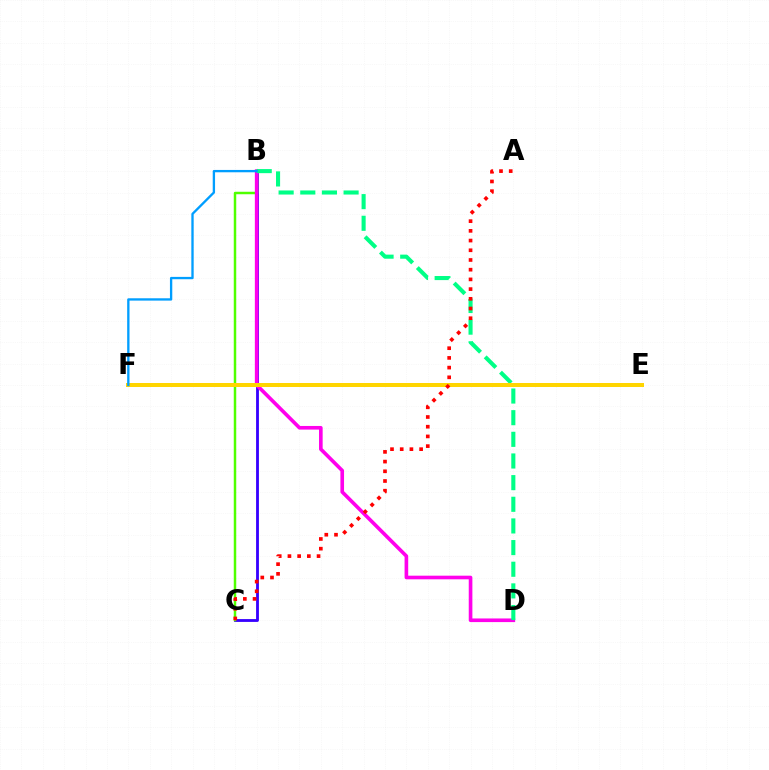{('B', 'C'): [{'color': '#3700ff', 'line_style': 'solid', 'thickness': 2.04}, {'color': '#4fff00', 'line_style': 'solid', 'thickness': 1.78}], ('B', 'D'): [{'color': '#ff00ed', 'line_style': 'solid', 'thickness': 2.62}, {'color': '#00ff86', 'line_style': 'dashed', 'thickness': 2.94}], ('E', 'F'): [{'color': '#ffd500', 'line_style': 'solid', 'thickness': 2.88}], ('B', 'F'): [{'color': '#009eff', 'line_style': 'solid', 'thickness': 1.68}], ('A', 'C'): [{'color': '#ff0000', 'line_style': 'dotted', 'thickness': 2.64}]}